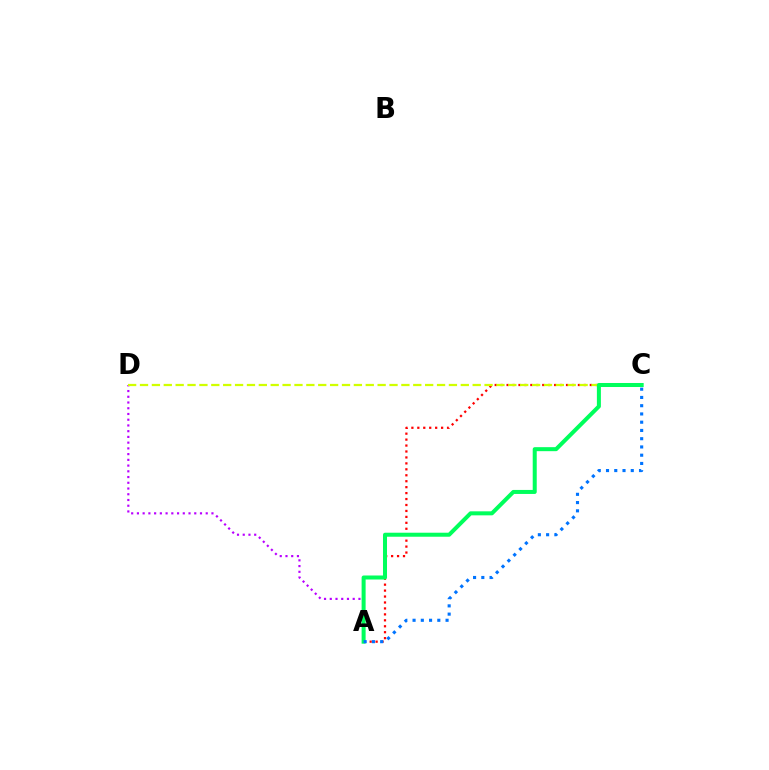{('A', 'C'): [{'color': '#ff0000', 'line_style': 'dotted', 'thickness': 1.62}, {'color': '#00ff5c', 'line_style': 'solid', 'thickness': 2.89}, {'color': '#0074ff', 'line_style': 'dotted', 'thickness': 2.24}], ('A', 'D'): [{'color': '#b900ff', 'line_style': 'dotted', 'thickness': 1.56}], ('C', 'D'): [{'color': '#d1ff00', 'line_style': 'dashed', 'thickness': 1.61}]}